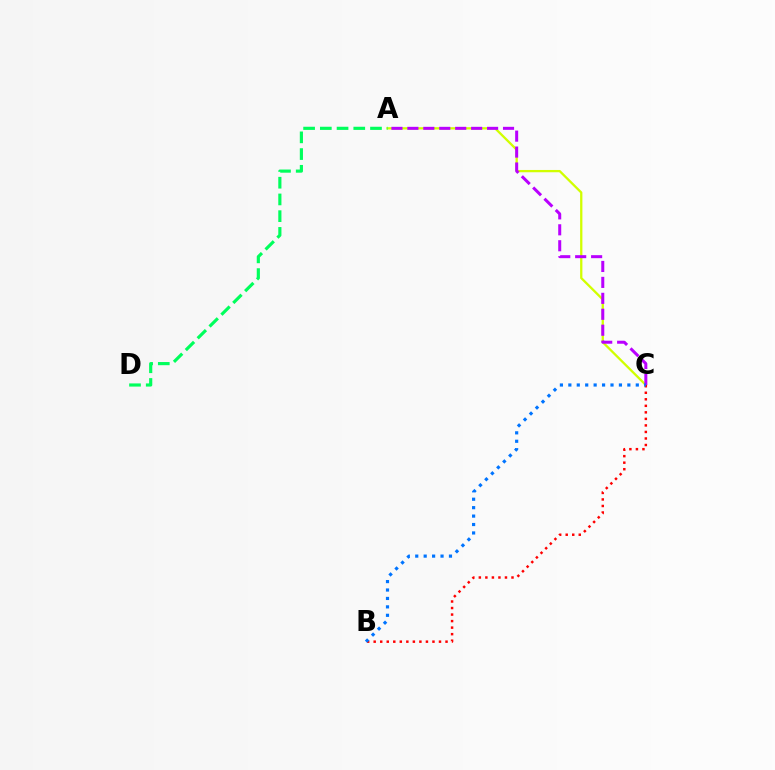{('A', 'C'): [{'color': '#d1ff00', 'line_style': 'solid', 'thickness': 1.65}, {'color': '#b900ff', 'line_style': 'dashed', 'thickness': 2.17}], ('A', 'D'): [{'color': '#00ff5c', 'line_style': 'dashed', 'thickness': 2.27}], ('B', 'C'): [{'color': '#ff0000', 'line_style': 'dotted', 'thickness': 1.77}, {'color': '#0074ff', 'line_style': 'dotted', 'thickness': 2.29}]}